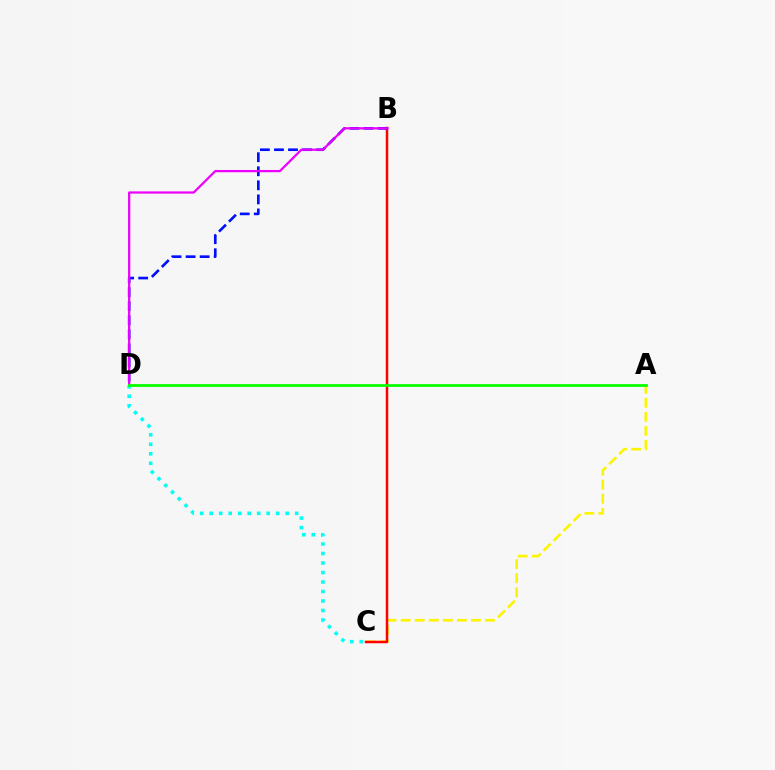{('A', 'C'): [{'color': '#fcf500', 'line_style': 'dashed', 'thickness': 1.91}], ('B', 'C'): [{'color': '#ff0000', 'line_style': 'solid', 'thickness': 1.8}], ('B', 'D'): [{'color': '#0010ff', 'line_style': 'dashed', 'thickness': 1.91}, {'color': '#ee00ff', 'line_style': 'solid', 'thickness': 1.62}], ('C', 'D'): [{'color': '#00fff6', 'line_style': 'dotted', 'thickness': 2.58}], ('A', 'D'): [{'color': '#08ff00', 'line_style': 'solid', 'thickness': 1.99}]}